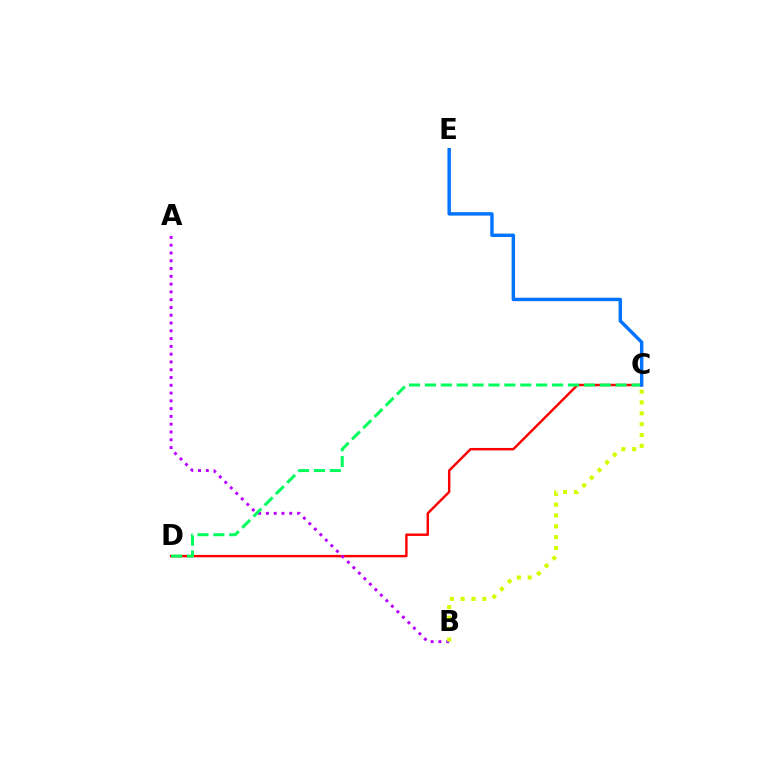{('C', 'D'): [{'color': '#ff0000', 'line_style': 'solid', 'thickness': 1.74}, {'color': '#00ff5c', 'line_style': 'dashed', 'thickness': 2.16}], ('A', 'B'): [{'color': '#b900ff', 'line_style': 'dotted', 'thickness': 2.11}], ('C', 'E'): [{'color': '#0074ff', 'line_style': 'solid', 'thickness': 2.47}], ('B', 'C'): [{'color': '#d1ff00', 'line_style': 'dotted', 'thickness': 2.95}]}